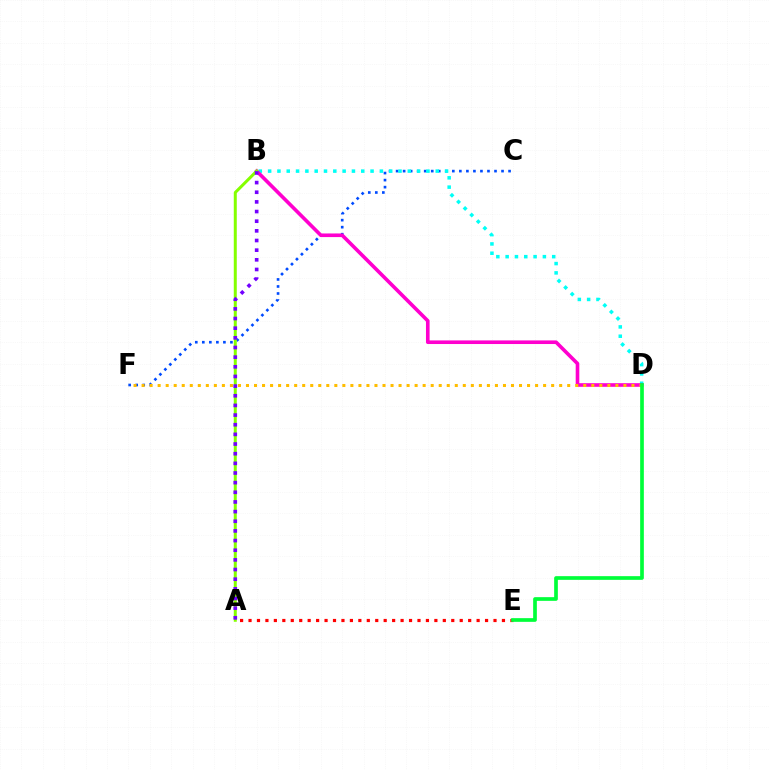{('C', 'F'): [{'color': '#004bff', 'line_style': 'dotted', 'thickness': 1.91}], ('B', 'D'): [{'color': '#00fff6', 'line_style': 'dotted', 'thickness': 2.53}, {'color': '#ff00cf', 'line_style': 'solid', 'thickness': 2.61}], ('A', 'E'): [{'color': '#ff0000', 'line_style': 'dotted', 'thickness': 2.3}], ('D', 'F'): [{'color': '#ffbd00', 'line_style': 'dotted', 'thickness': 2.18}], ('A', 'B'): [{'color': '#84ff00', 'line_style': 'solid', 'thickness': 2.16}, {'color': '#7200ff', 'line_style': 'dotted', 'thickness': 2.62}], ('D', 'E'): [{'color': '#00ff39', 'line_style': 'solid', 'thickness': 2.66}]}